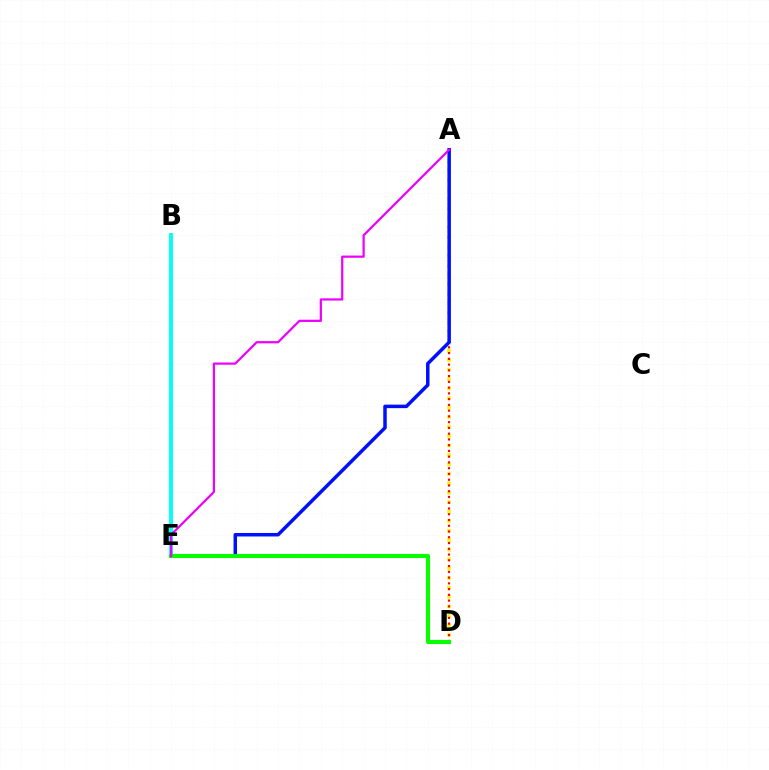{('B', 'E'): [{'color': '#00fff6', 'line_style': 'solid', 'thickness': 2.81}], ('A', 'D'): [{'color': '#fcf500', 'line_style': 'dotted', 'thickness': 2.57}, {'color': '#ff0000', 'line_style': 'dotted', 'thickness': 1.56}], ('A', 'E'): [{'color': '#0010ff', 'line_style': 'solid', 'thickness': 2.51}, {'color': '#ee00ff', 'line_style': 'solid', 'thickness': 1.6}], ('D', 'E'): [{'color': '#08ff00', 'line_style': 'solid', 'thickness': 2.95}]}